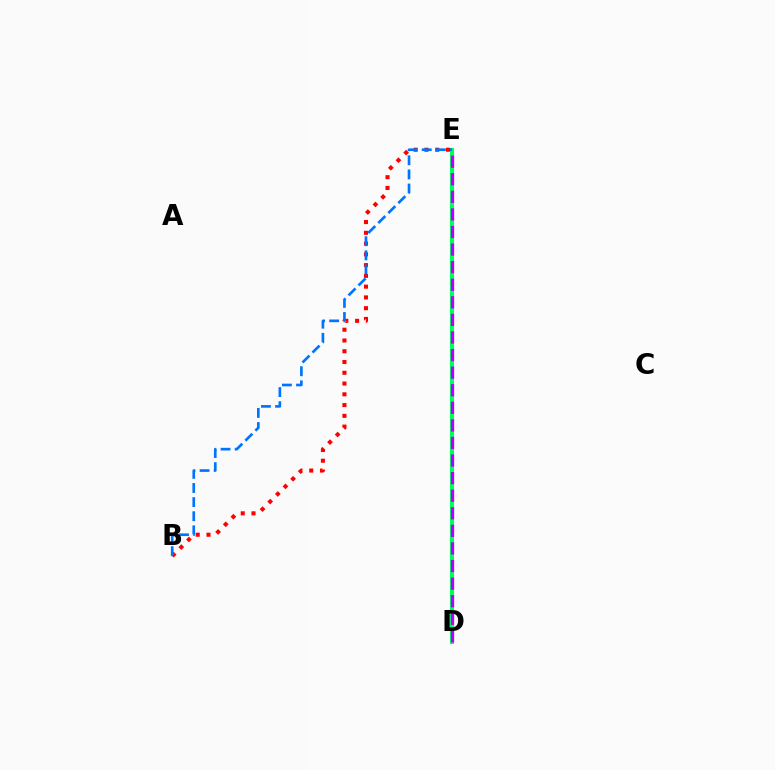{('D', 'E'): [{'color': '#d1ff00', 'line_style': 'solid', 'thickness': 2.84}, {'color': '#00ff5c', 'line_style': 'solid', 'thickness': 2.95}, {'color': '#b900ff', 'line_style': 'dashed', 'thickness': 2.39}], ('B', 'E'): [{'color': '#ff0000', 'line_style': 'dotted', 'thickness': 2.93}, {'color': '#0074ff', 'line_style': 'dashed', 'thickness': 1.92}]}